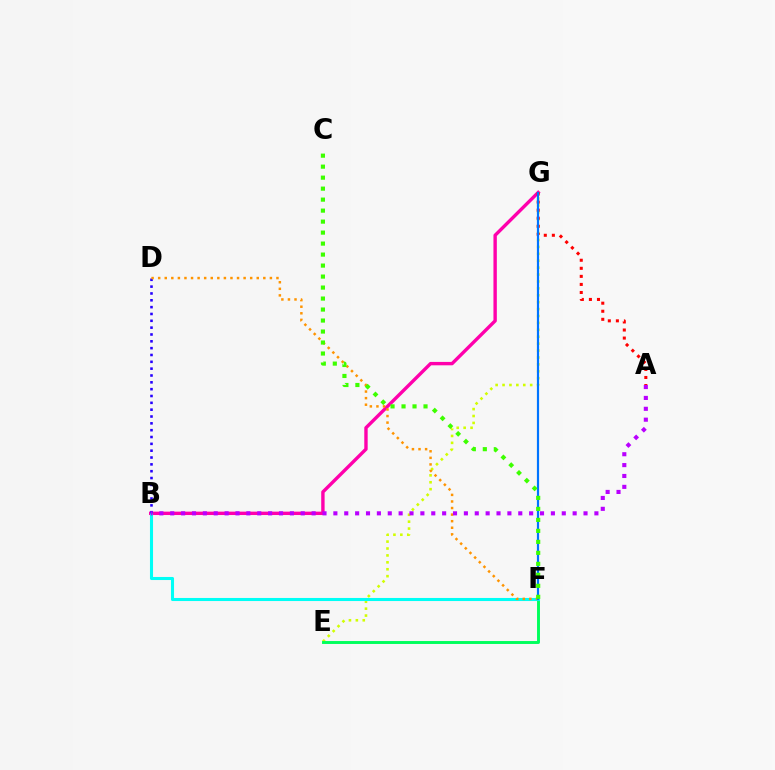{('B', 'G'): [{'color': '#ff00ac', 'line_style': 'solid', 'thickness': 2.44}], ('E', 'G'): [{'color': '#d1ff00', 'line_style': 'dotted', 'thickness': 1.88}], ('E', 'F'): [{'color': '#00ff5c', 'line_style': 'solid', 'thickness': 2.11}], ('B', 'F'): [{'color': '#00fff6', 'line_style': 'solid', 'thickness': 2.21}], ('B', 'D'): [{'color': '#2500ff', 'line_style': 'dotted', 'thickness': 1.86}], ('A', 'G'): [{'color': '#ff0000', 'line_style': 'dotted', 'thickness': 2.19}], ('D', 'F'): [{'color': '#ff9400', 'line_style': 'dotted', 'thickness': 1.79}], ('F', 'G'): [{'color': '#0074ff', 'line_style': 'solid', 'thickness': 1.58}], ('A', 'B'): [{'color': '#b900ff', 'line_style': 'dotted', 'thickness': 2.95}], ('C', 'F'): [{'color': '#3dff00', 'line_style': 'dotted', 'thickness': 2.99}]}